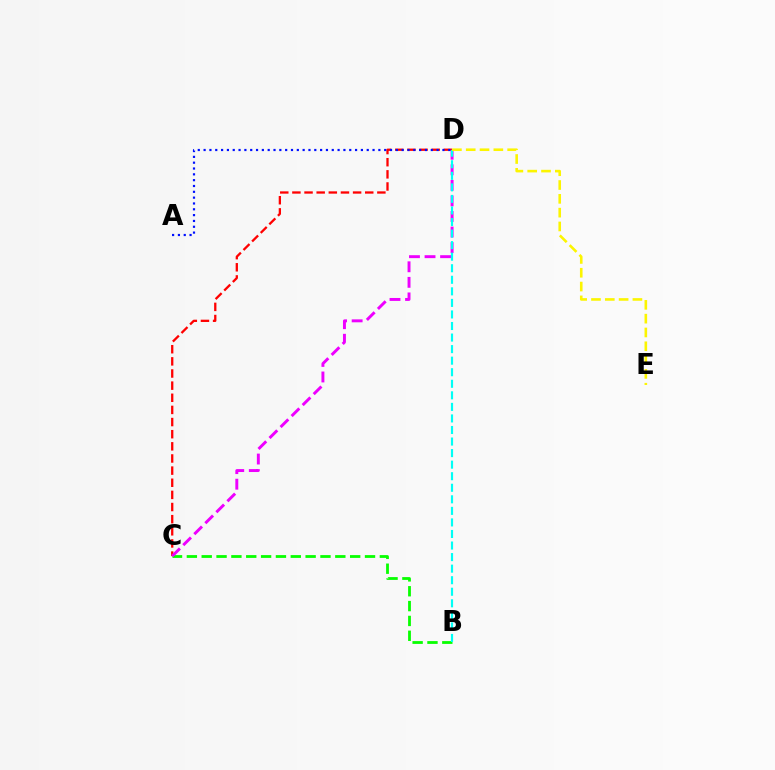{('C', 'D'): [{'color': '#ff0000', 'line_style': 'dashed', 'thickness': 1.65}, {'color': '#ee00ff', 'line_style': 'dashed', 'thickness': 2.11}], ('A', 'D'): [{'color': '#0010ff', 'line_style': 'dotted', 'thickness': 1.58}], ('B', 'C'): [{'color': '#08ff00', 'line_style': 'dashed', 'thickness': 2.02}], ('B', 'D'): [{'color': '#00fff6', 'line_style': 'dashed', 'thickness': 1.57}], ('D', 'E'): [{'color': '#fcf500', 'line_style': 'dashed', 'thickness': 1.88}]}